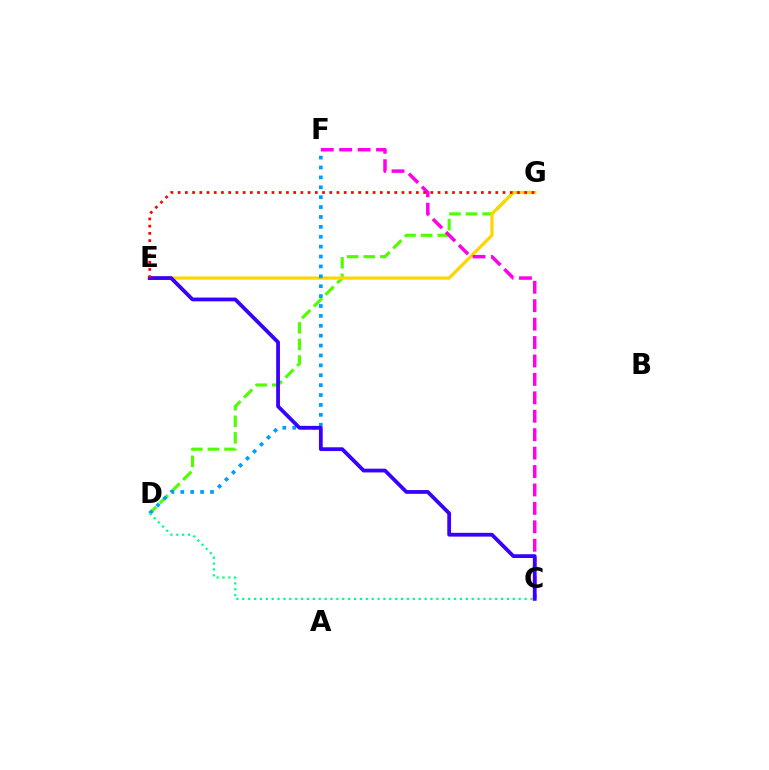{('D', 'G'): [{'color': '#4fff00', 'line_style': 'dashed', 'thickness': 2.25}], ('E', 'G'): [{'color': '#ffd500', 'line_style': 'solid', 'thickness': 2.31}, {'color': '#ff0000', 'line_style': 'dotted', 'thickness': 1.96}], ('C', 'F'): [{'color': '#ff00ed', 'line_style': 'dashed', 'thickness': 2.5}], ('D', 'F'): [{'color': '#009eff', 'line_style': 'dotted', 'thickness': 2.69}], ('C', 'E'): [{'color': '#3700ff', 'line_style': 'solid', 'thickness': 2.72}], ('C', 'D'): [{'color': '#00ff86', 'line_style': 'dotted', 'thickness': 1.6}]}